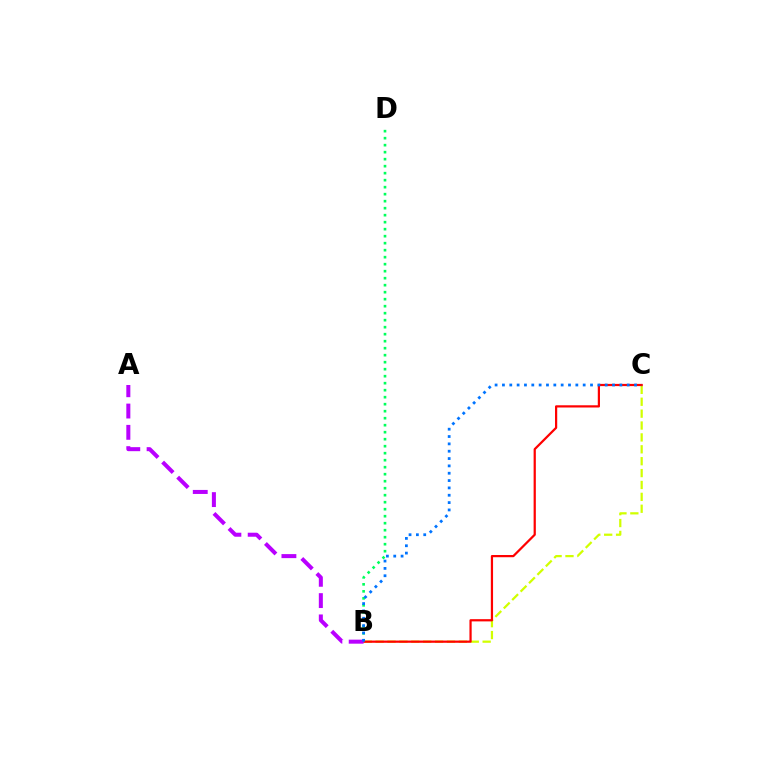{('B', 'D'): [{'color': '#00ff5c', 'line_style': 'dotted', 'thickness': 1.9}], ('B', 'C'): [{'color': '#d1ff00', 'line_style': 'dashed', 'thickness': 1.62}, {'color': '#ff0000', 'line_style': 'solid', 'thickness': 1.6}, {'color': '#0074ff', 'line_style': 'dotted', 'thickness': 1.99}], ('A', 'B'): [{'color': '#b900ff', 'line_style': 'dashed', 'thickness': 2.89}]}